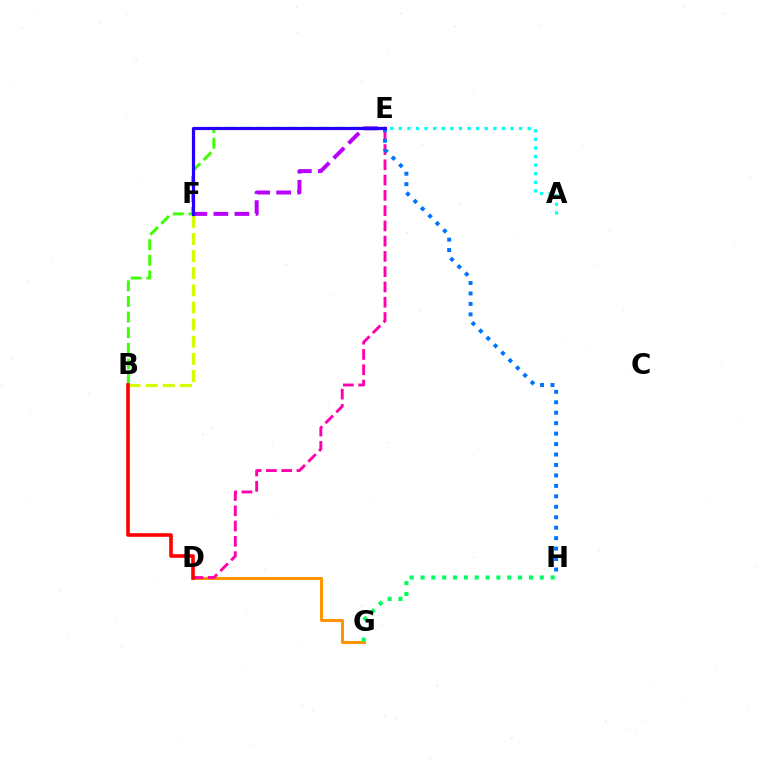{('D', 'G'): [{'color': '#ff9400', 'line_style': 'solid', 'thickness': 2.17}], ('D', 'E'): [{'color': '#ff00ac', 'line_style': 'dashed', 'thickness': 2.07}], ('E', 'H'): [{'color': '#0074ff', 'line_style': 'dotted', 'thickness': 2.84}], ('G', 'H'): [{'color': '#00ff5c', 'line_style': 'dotted', 'thickness': 2.95}], ('B', 'E'): [{'color': '#3dff00', 'line_style': 'dashed', 'thickness': 2.12}], ('B', 'F'): [{'color': '#d1ff00', 'line_style': 'dashed', 'thickness': 2.33}], ('B', 'D'): [{'color': '#ff0000', 'line_style': 'solid', 'thickness': 2.59}], ('E', 'F'): [{'color': '#b900ff', 'line_style': 'dashed', 'thickness': 2.86}, {'color': '#2500ff', 'line_style': 'solid', 'thickness': 2.29}], ('A', 'E'): [{'color': '#00fff6', 'line_style': 'dotted', 'thickness': 2.33}]}